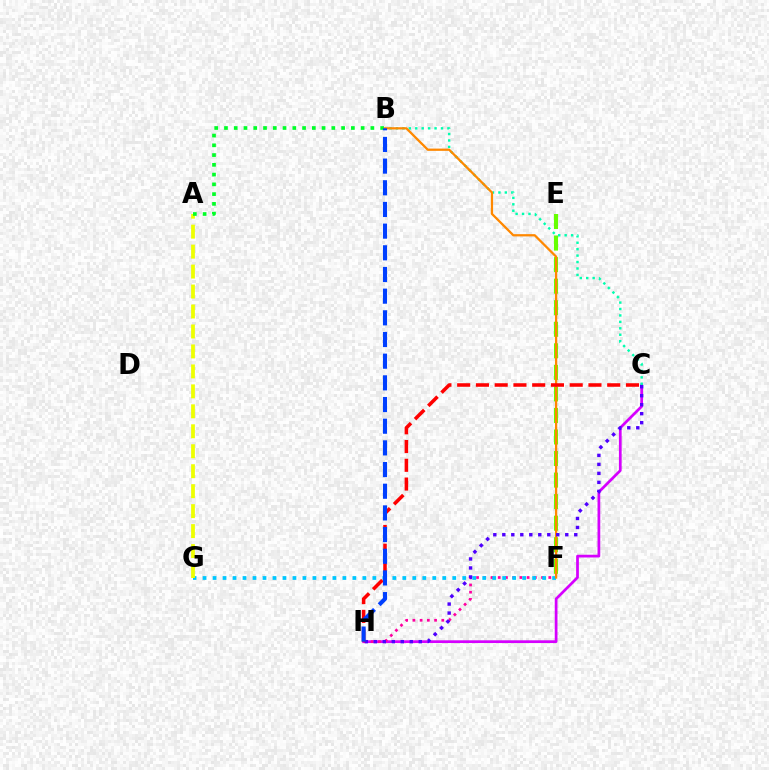{('C', 'H'): [{'color': '#d600ff', 'line_style': 'solid', 'thickness': 1.97}, {'color': '#4f00ff', 'line_style': 'dotted', 'thickness': 2.44}, {'color': '#ff0000', 'line_style': 'dashed', 'thickness': 2.55}], ('E', 'F'): [{'color': '#66ff00', 'line_style': 'dashed', 'thickness': 2.93}], ('F', 'H'): [{'color': '#ff00a0', 'line_style': 'dotted', 'thickness': 1.96}], ('F', 'G'): [{'color': '#00c7ff', 'line_style': 'dotted', 'thickness': 2.71}], ('A', 'G'): [{'color': '#eeff00', 'line_style': 'dashed', 'thickness': 2.71}], ('A', 'B'): [{'color': '#00ff27', 'line_style': 'dotted', 'thickness': 2.65}], ('B', 'C'): [{'color': '#00ffaf', 'line_style': 'dotted', 'thickness': 1.75}], ('B', 'F'): [{'color': '#ff8800', 'line_style': 'solid', 'thickness': 1.63}], ('B', 'H'): [{'color': '#003fff', 'line_style': 'dashed', 'thickness': 2.94}]}